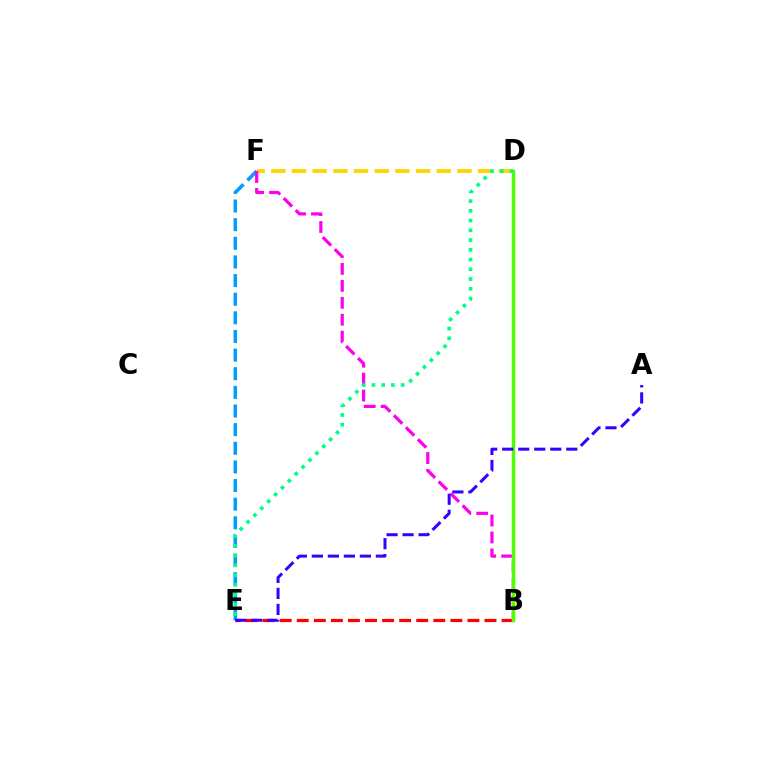{('B', 'E'): [{'color': '#ff0000', 'line_style': 'dashed', 'thickness': 2.32}], ('E', 'F'): [{'color': '#009eff', 'line_style': 'dashed', 'thickness': 2.53}], ('D', 'F'): [{'color': '#ffd500', 'line_style': 'dashed', 'thickness': 2.81}], ('B', 'F'): [{'color': '#ff00ed', 'line_style': 'dashed', 'thickness': 2.3}], ('B', 'D'): [{'color': '#4fff00', 'line_style': 'solid', 'thickness': 2.51}], ('D', 'E'): [{'color': '#00ff86', 'line_style': 'dotted', 'thickness': 2.65}], ('A', 'E'): [{'color': '#3700ff', 'line_style': 'dashed', 'thickness': 2.18}]}